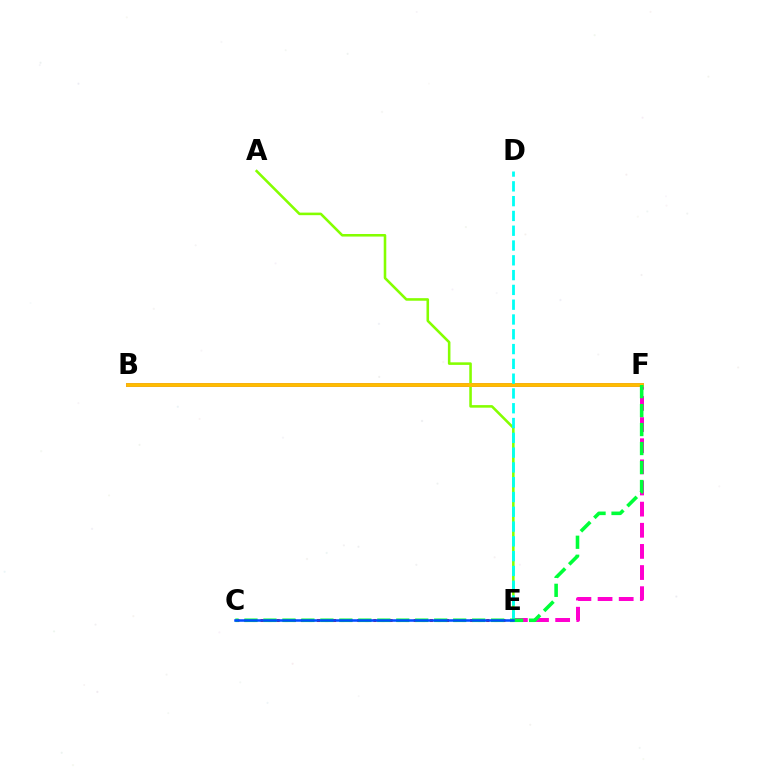{('E', 'F'): [{'color': '#ff00cf', 'line_style': 'dashed', 'thickness': 2.87}], ('B', 'F'): [{'color': '#7200ff', 'line_style': 'solid', 'thickness': 2.73}, {'color': '#ffbd00', 'line_style': 'solid', 'thickness': 2.78}], ('C', 'E'): [{'color': '#ff0000', 'line_style': 'dotted', 'thickness': 2.19}, {'color': '#004bff', 'line_style': 'solid', 'thickness': 1.82}], ('A', 'E'): [{'color': '#84ff00', 'line_style': 'solid', 'thickness': 1.85}], ('D', 'E'): [{'color': '#00fff6', 'line_style': 'dashed', 'thickness': 2.01}], ('C', 'F'): [{'color': '#00ff39', 'line_style': 'dashed', 'thickness': 2.58}]}